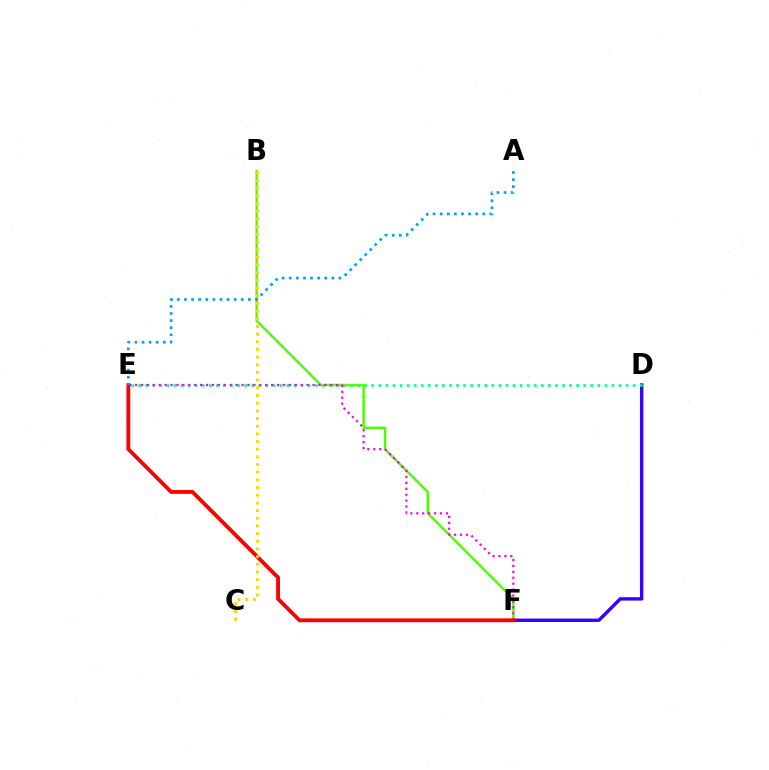{('D', 'F'): [{'color': '#3700ff', 'line_style': 'solid', 'thickness': 2.45}], ('D', 'E'): [{'color': '#00ff86', 'line_style': 'dotted', 'thickness': 1.92}], ('B', 'F'): [{'color': '#4fff00', 'line_style': 'solid', 'thickness': 1.77}], ('E', 'F'): [{'color': '#ff00ed', 'line_style': 'dotted', 'thickness': 1.61}, {'color': '#ff0000', 'line_style': 'solid', 'thickness': 2.76}], ('B', 'C'): [{'color': '#ffd500', 'line_style': 'dotted', 'thickness': 2.08}], ('A', 'E'): [{'color': '#009eff', 'line_style': 'dotted', 'thickness': 1.93}]}